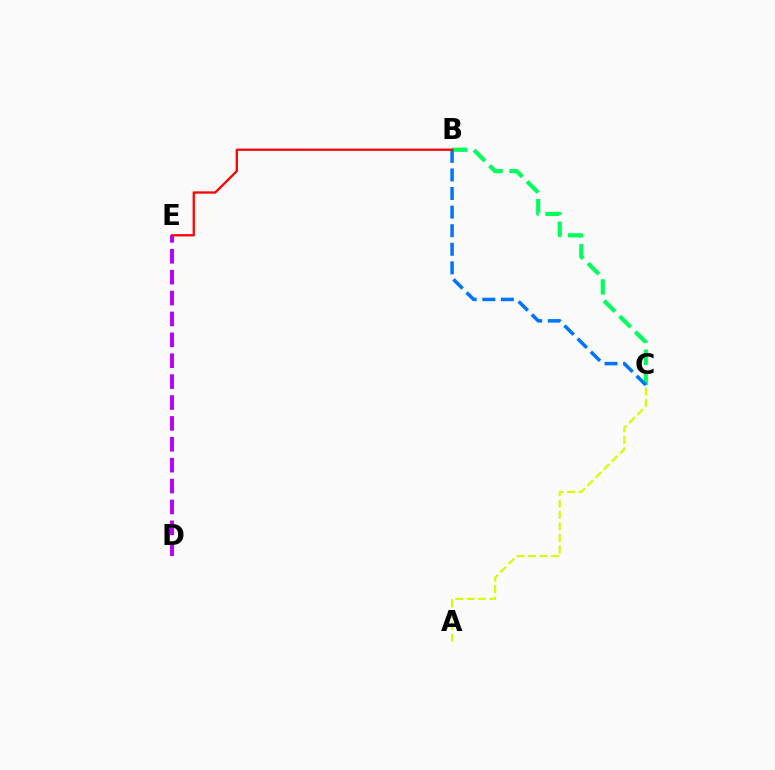{('A', 'C'): [{'color': '#d1ff00', 'line_style': 'dashed', 'thickness': 1.56}], ('B', 'C'): [{'color': '#00ff5c', 'line_style': 'dashed', 'thickness': 2.99}, {'color': '#0074ff', 'line_style': 'dashed', 'thickness': 2.52}], ('D', 'E'): [{'color': '#b900ff', 'line_style': 'dashed', 'thickness': 2.84}], ('B', 'E'): [{'color': '#ff0000', 'line_style': 'solid', 'thickness': 1.65}]}